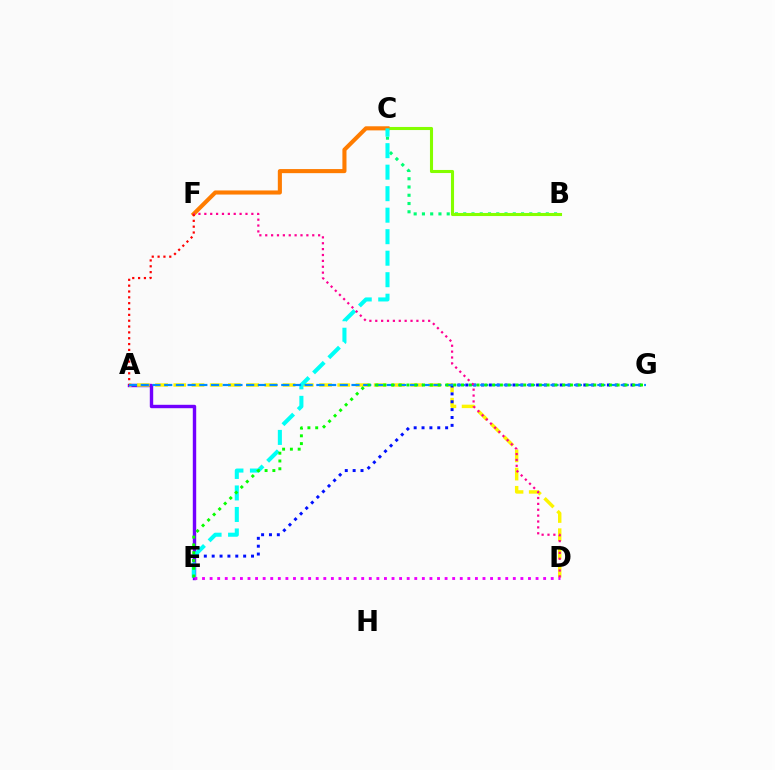{('B', 'C'): [{'color': '#00ff74', 'line_style': 'dotted', 'thickness': 2.24}, {'color': '#84ff00', 'line_style': 'solid', 'thickness': 2.22}], ('A', 'E'): [{'color': '#7200ff', 'line_style': 'solid', 'thickness': 2.45}], ('A', 'D'): [{'color': '#fcf500', 'line_style': 'dashed', 'thickness': 2.48}], ('C', 'F'): [{'color': '#ff7c00', 'line_style': 'solid', 'thickness': 2.95}], ('E', 'G'): [{'color': '#0010ff', 'line_style': 'dotted', 'thickness': 2.14}, {'color': '#08ff00', 'line_style': 'dotted', 'thickness': 2.11}], ('A', 'F'): [{'color': '#ff0000', 'line_style': 'dotted', 'thickness': 1.59}], ('C', 'E'): [{'color': '#00fff6', 'line_style': 'dashed', 'thickness': 2.92}], ('A', 'G'): [{'color': '#008cff', 'line_style': 'dashed', 'thickness': 1.59}], ('D', 'F'): [{'color': '#ff0094', 'line_style': 'dotted', 'thickness': 1.6}], ('D', 'E'): [{'color': '#ee00ff', 'line_style': 'dotted', 'thickness': 2.06}]}